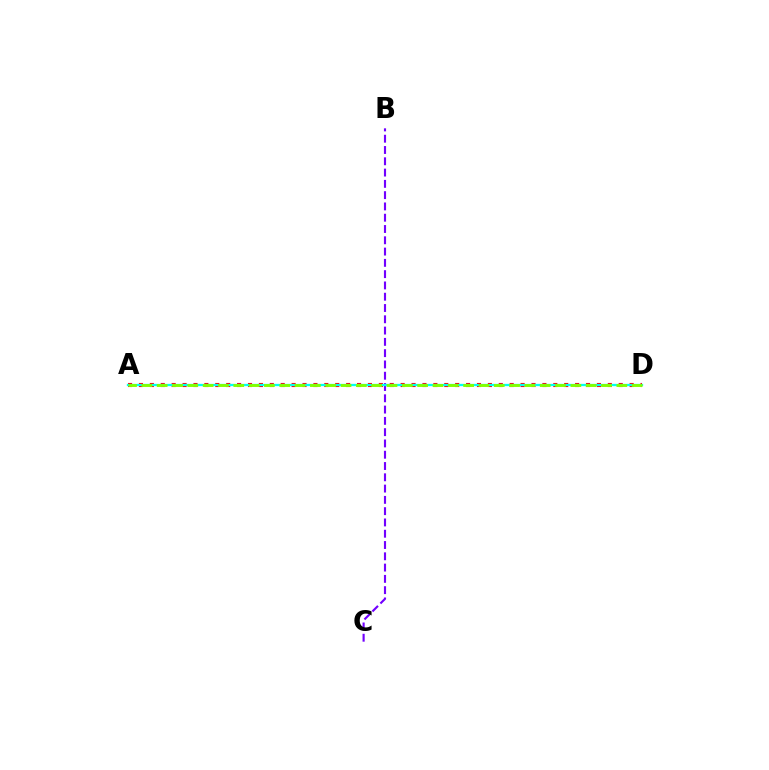{('B', 'C'): [{'color': '#7200ff', 'line_style': 'dashed', 'thickness': 1.53}], ('A', 'D'): [{'color': '#ff0000', 'line_style': 'dotted', 'thickness': 2.96}, {'color': '#00fff6', 'line_style': 'solid', 'thickness': 1.65}, {'color': '#84ff00', 'line_style': 'dashed', 'thickness': 2.08}]}